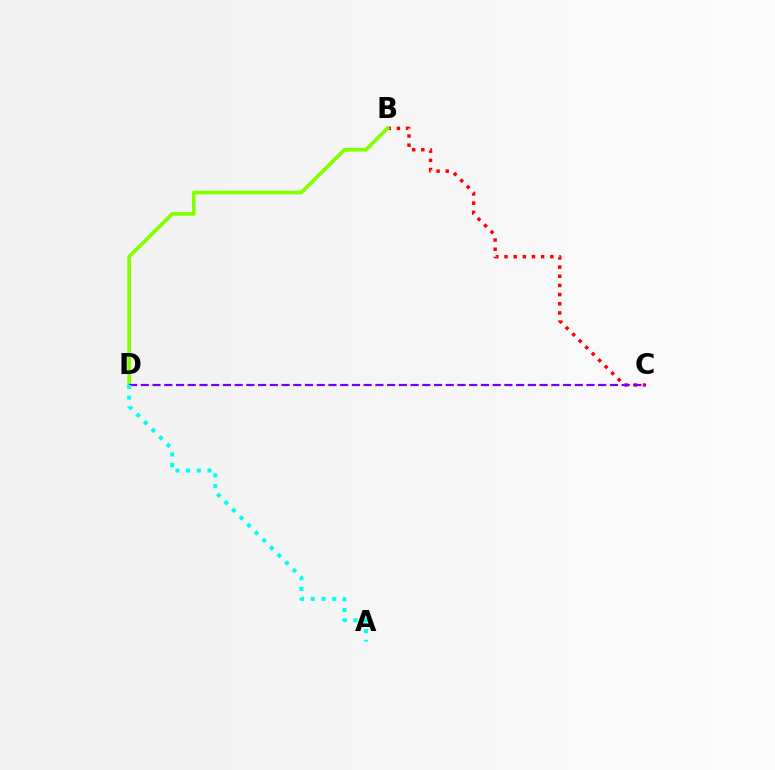{('B', 'C'): [{'color': '#ff0000', 'line_style': 'dotted', 'thickness': 2.49}], ('B', 'D'): [{'color': '#84ff00', 'line_style': 'solid', 'thickness': 2.66}], ('C', 'D'): [{'color': '#7200ff', 'line_style': 'dashed', 'thickness': 1.59}], ('A', 'D'): [{'color': '#00fff6', 'line_style': 'dotted', 'thickness': 2.9}]}